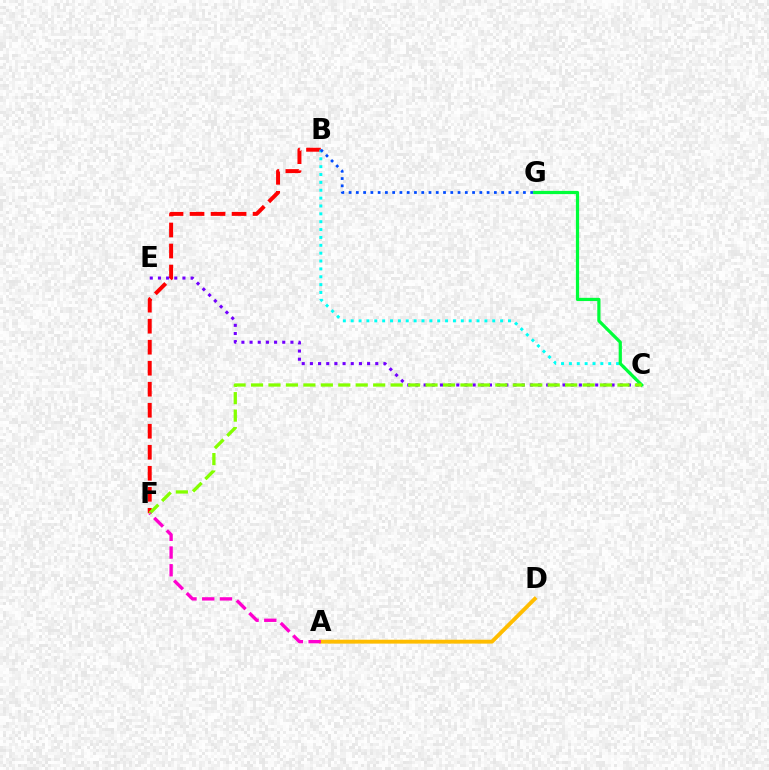{('B', 'F'): [{'color': '#ff0000', 'line_style': 'dashed', 'thickness': 2.85}], ('B', 'C'): [{'color': '#00fff6', 'line_style': 'dotted', 'thickness': 2.14}], ('C', 'E'): [{'color': '#7200ff', 'line_style': 'dotted', 'thickness': 2.22}], ('A', 'D'): [{'color': '#ffbd00', 'line_style': 'solid', 'thickness': 2.79}], ('C', 'G'): [{'color': '#00ff39', 'line_style': 'solid', 'thickness': 2.31}], ('C', 'F'): [{'color': '#84ff00', 'line_style': 'dashed', 'thickness': 2.37}], ('A', 'F'): [{'color': '#ff00cf', 'line_style': 'dashed', 'thickness': 2.41}], ('B', 'G'): [{'color': '#004bff', 'line_style': 'dotted', 'thickness': 1.97}]}